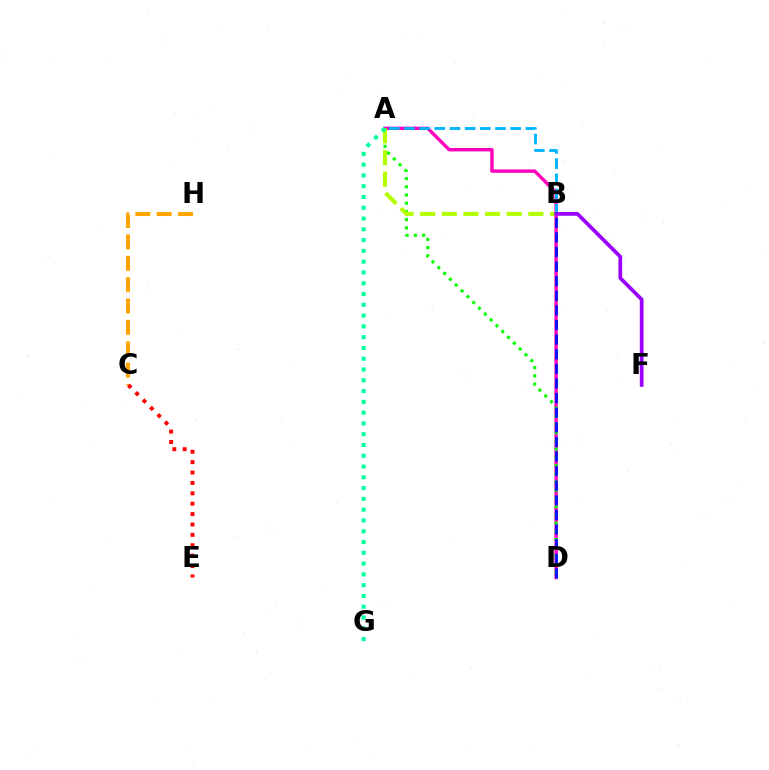{('A', 'D'): [{'color': '#ff00bd', 'line_style': 'solid', 'thickness': 2.45}, {'color': '#08ff00', 'line_style': 'dotted', 'thickness': 2.23}], ('A', 'B'): [{'color': '#00b5ff', 'line_style': 'dashed', 'thickness': 2.06}, {'color': '#b3ff00', 'line_style': 'dashed', 'thickness': 2.94}], ('C', 'H'): [{'color': '#ffa500', 'line_style': 'dashed', 'thickness': 2.9}], ('B', 'D'): [{'color': '#0010ff', 'line_style': 'dashed', 'thickness': 1.98}], ('A', 'G'): [{'color': '#00ff9d', 'line_style': 'dotted', 'thickness': 2.93}], ('B', 'F'): [{'color': '#9b00ff', 'line_style': 'solid', 'thickness': 2.68}], ('C', 'E'): [{'color': '#ff0000', 'line_style': 'dotted', 'thickness': 2.82}]}